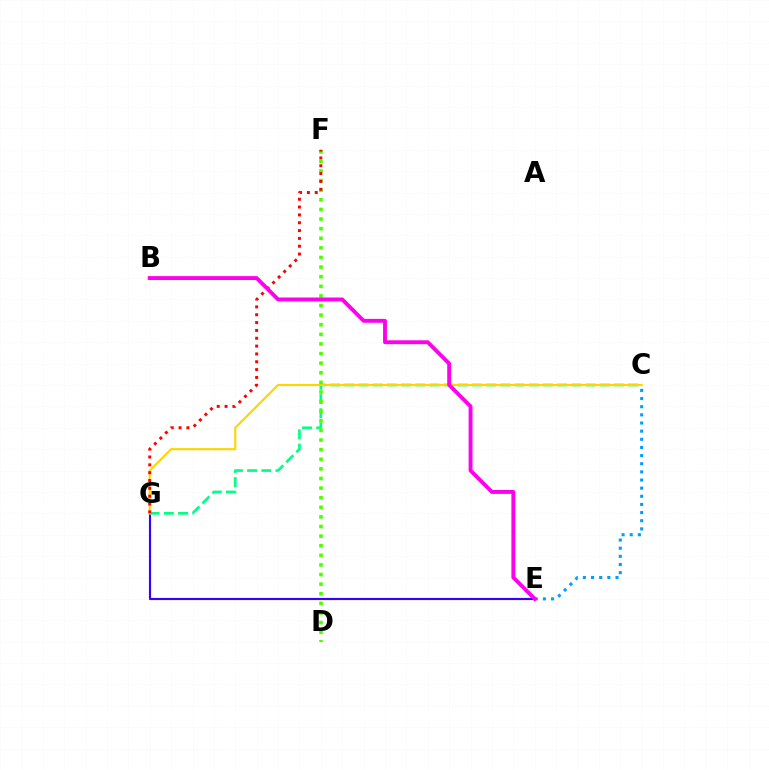{('E', 'G'): [{'color': '#3700ff', 'line_style': 'solid', 'thickness': 1.55}], ('C', 'G'): [{'color': '#00ff86', 'line_style': 'dashed', 'thickness': 1.93}, {'color': '#ffd500', 'line_style': 'solid', 'thickness': 1.55}], ('C', 'E'): [{'color': '#009eff', 'line_style': 'dotted', 'thickness': 2.21}], ('D', 'F'): [{'color': '#4fff00', 'line_style': 'dotted', 'thickness': 2.61}], ('F', 'G'): [{'color': '#ff0000', 'line_style': 'dotted', 'thickness': 2.13}], ('B', 'E'): [{'color': '#ff00ed', 'line_style': 'solid', 'thickness': 2.8}]}